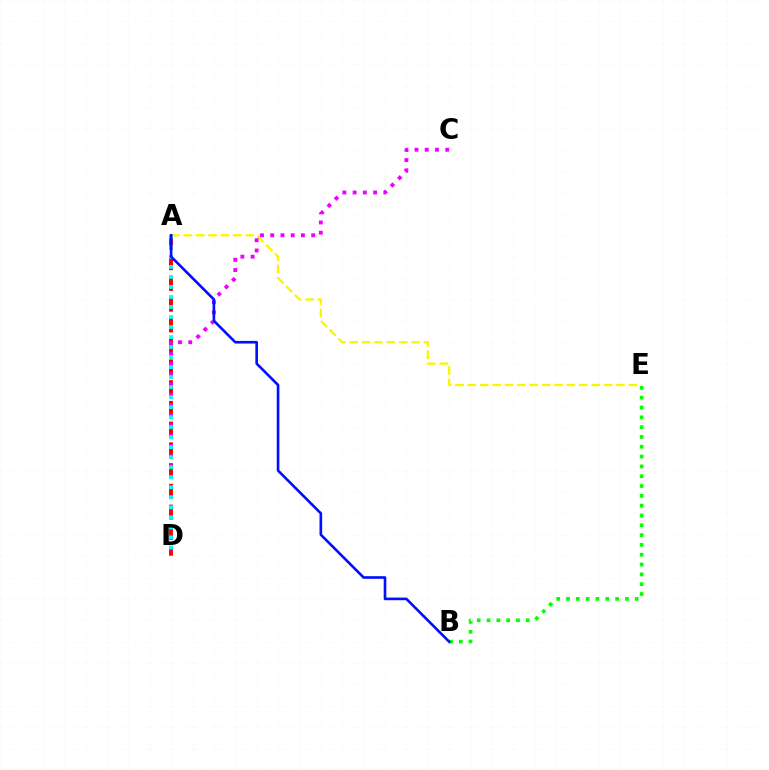{('A', 'D'): [{'color': '#ff0000', 'line_style': 'dashed', 'thickness': 2.82}, {'color': '#00fff6', 'line_style': 'dotted', 'thickness': 2.72}], ('A', 'E'): [{'color': '#fcf500', 'line_style': 'dashed', 'thickness': 1.68}], ('C', 'D'): [{'color': '#ee00ff', 'line_style': 'dotted', 'thickness': 2.78}], ('B', 'E'): [{'color': '#08ff00', 'line_style': 'dotted', 'thickness': 2.67}], ('A', 'B'): [{'color': '#0010ff', 'line_style': 'solid', 'thickness': 1.9}]}